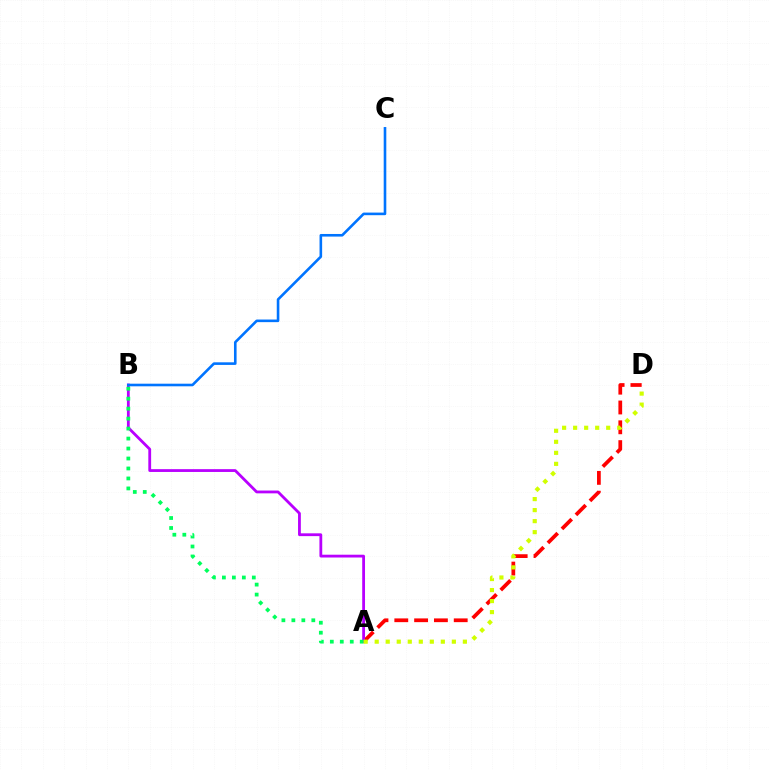{('A', 'D'): [{'color': '#ff0000', 'line_style': 'dashed', 'thickness': 2.69}, {'color': '#d1ff00', 'line_style': 'dotted', 'thickness': 2.99}], ('A', 'B'): [{'color': '#b900ff', 'line_style': 'solid', 'thickness': 2.02}, {'color': '#00ff5c', 'line_style': 'dotted', 'thickness': 2.71}], ('B', 'C'): [{'color': '#0074ff', 'line_style': 'solid', 'thickness': 1.88}]}